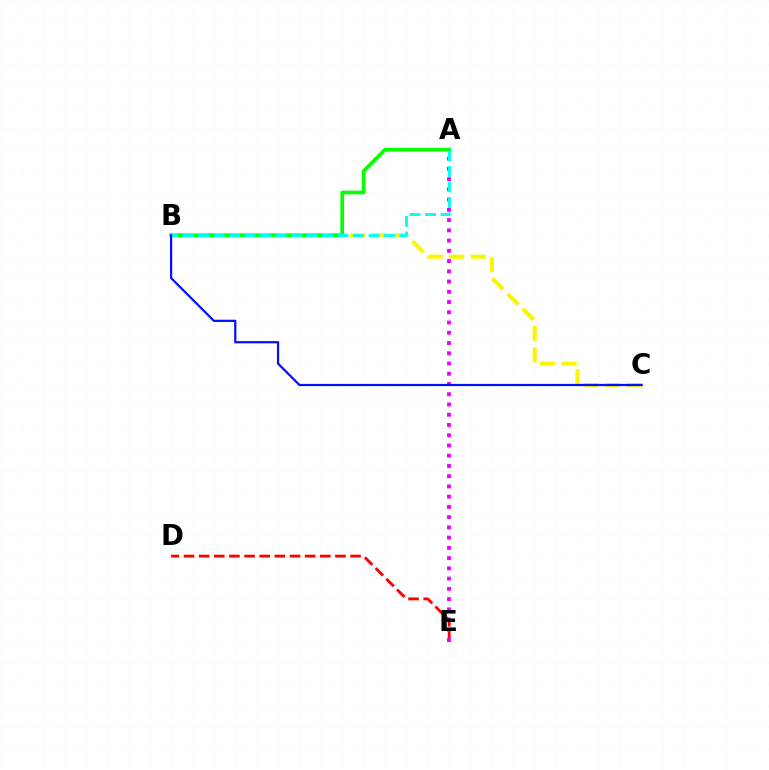{('B', 'C'): [{'color': '#fcf500', 'line_style': 'dashed', 'thickness': 2.93}, {'color': '#0010ff', 'line_style': 'solid', 'thickness': 1.6}], ('D', 'E'): [{'color': '#ff0000', 'line_style': 'dashed', 'thickness': 2.06}], ('A', 'E'): [{'color': '#ee00ff', 'line_style': 'dotted', 'thickness': 2.78}], ('A', 'B'): [{'color': '#08ff00', 'line_style': 'solid', 'thickness': 2.63}, {'color': '#00fff6', 'line_style': 'dashed', 'thickness': 2.11}]}